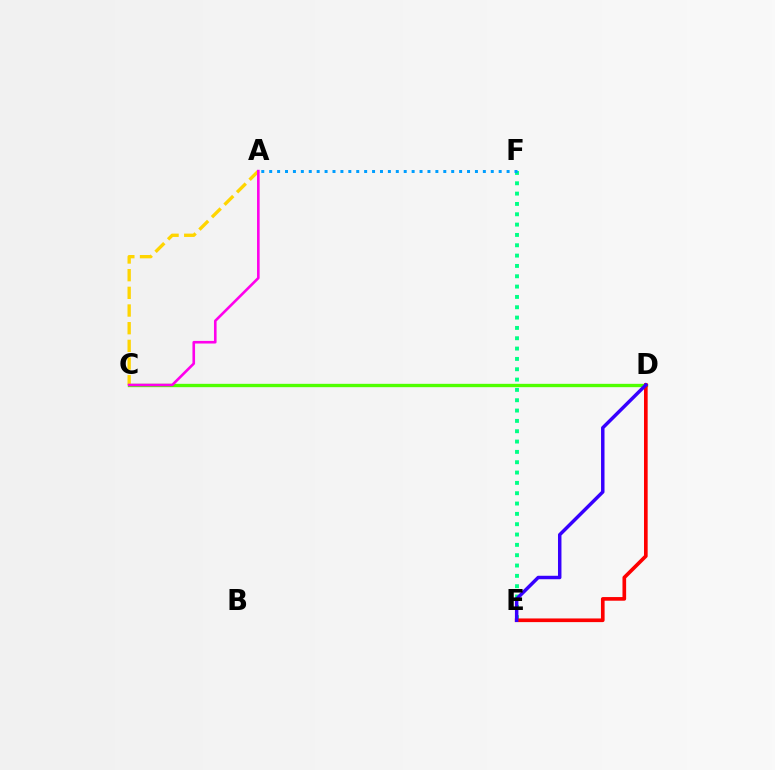{('C', 'D'): [{'color': '#4fff00', 'line_style': 'solid', 'thickness': 2.41}], ('E', 'F'): [{'color': '#00ff86', 'line_style': 'dotted', 'thickness': 2.81}], ('D', 'E'): [{'color': '#ff0000', 'line_style': 'solid', 'thickness': 2.63}, {'color': '#3700ff', 'line_style': 'solid', 'thickness': 2.5}], ('A', 'C'): [{'color': '#ffd500', 'line_style': 'dashed', 'thickness': 2.4}, {'color': '#ff00ed', 'line_style': 'solid', 'thickness': 1.88}], ('A', 'F'): [{'color': '#009eff', 'line_style': 'dotted', 'thickness': 2.15}]}